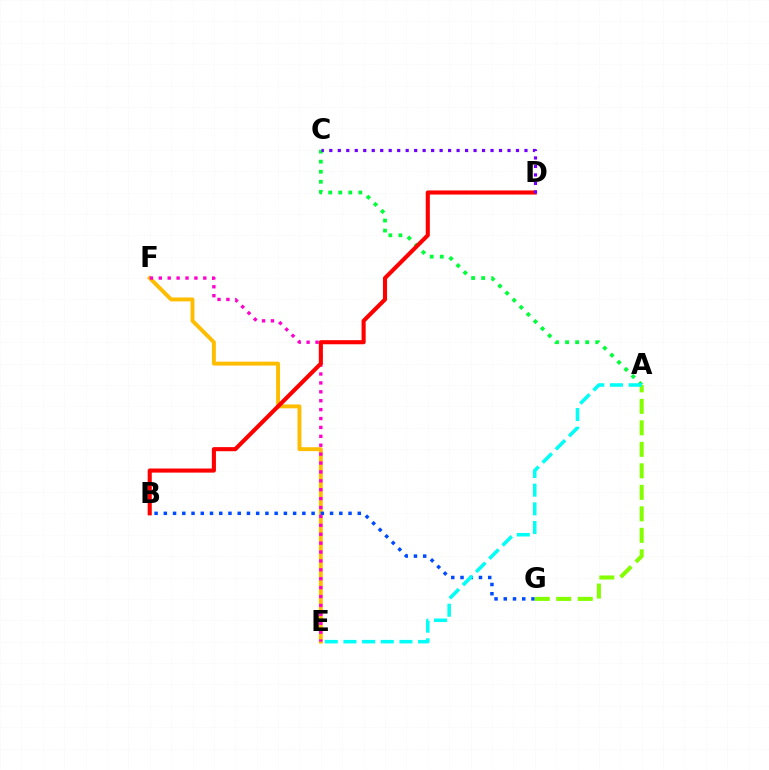{('E', 'F'): [{'color': '#ffbd00', 'line_style': 'solid', 'thickness': 2.81}, {'color': '#ff00cf', 'line_style': 'dotted', 'thickness': 2.42}], ('A', 'C'): [{'color': '#00ff39', 'line_style': 'dotted', 'thickness': 2.73}], ('B', 'G'): [{'color': '#004bff', 'line_style': 'dotted', 'thickness': 2.51}], ('B', 'D'): [{'color': '#ff0000', 'line_style': 'solid', 'thickness': 2.95}], ('A', 'G'): [{'color': '#84ff00', 'line_style': 'dashed', 'thickness': 2.92}], ('C', 'D'): [{'color': '#7200ff', 'line_style': 'dotted', 'thickness': 2.31}], ('A', 'E'): [{'color': '#00fff6', 'line_style': 'dashed', 'thickness': 2.54}]}